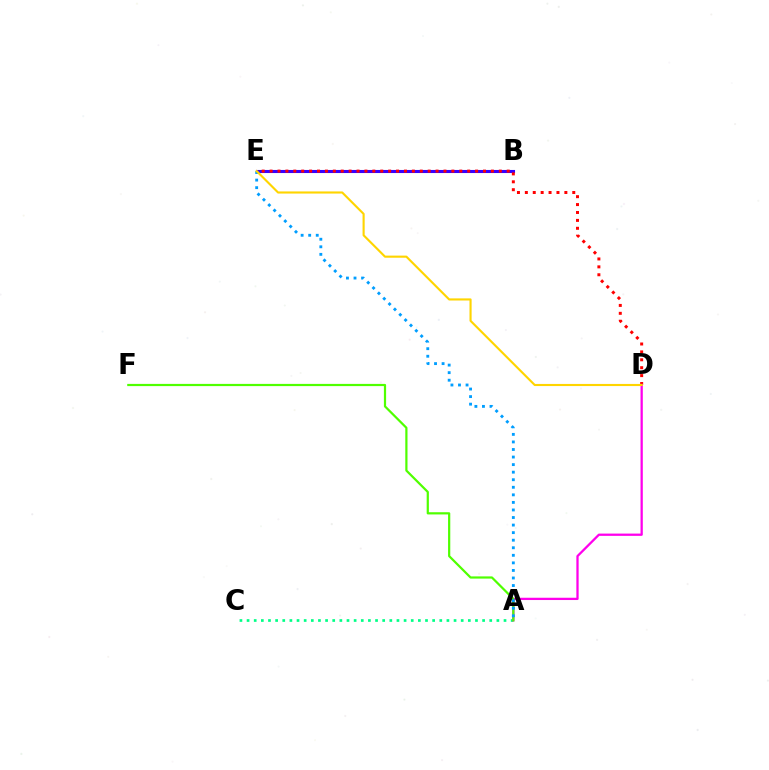{('B', 'E'): [{'color': '#3700ff', 'line_style': 'solid', 'thickness': 2.21}], ('A', 'C'): [{'color': '#00ff86', 'line_style': 'dotted', 'thickness': 1.94}], ('D', 'E'): [{'color': '#ff0000', 'line_style': 'dotted', 'thickness': 2.15}, {'color': '#ffd500', 'line_style': 'solid', 'thickness': 1.53}], ('A', 'D'): [{'color': '#ff00ed', 'line_style': 'solid', 'thickness': 1.64}], ('A', 'F'): [{'color': '#4fff00', 'line_style': 'solid', 'thickness': 1.59}], ('A', 'E'): [{'color': '#009eff', 'line_style': 'dotted', 'thickness': 2.05}]}